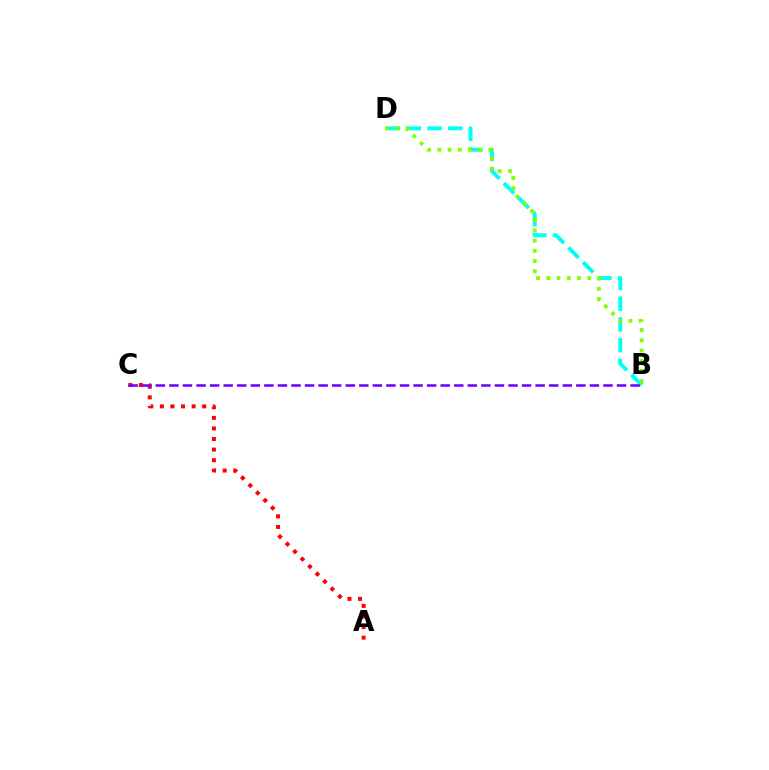{('B', 'D'): [{'color': '#00fff6', 'line_style': 'dashed', 'thickness': 2.82}, {'color': '#84ff00', 'line_style': 'dotted', 'thickness': 2.78}], ('A', 'C'): [{'color': '#ff0000', 'line_style': 'dotted', 'thickness': 2.88}], ('B', 'C'): [{'color': '#7200ff', 'line_style': 'dashed', 'thickness': 1.84}]}